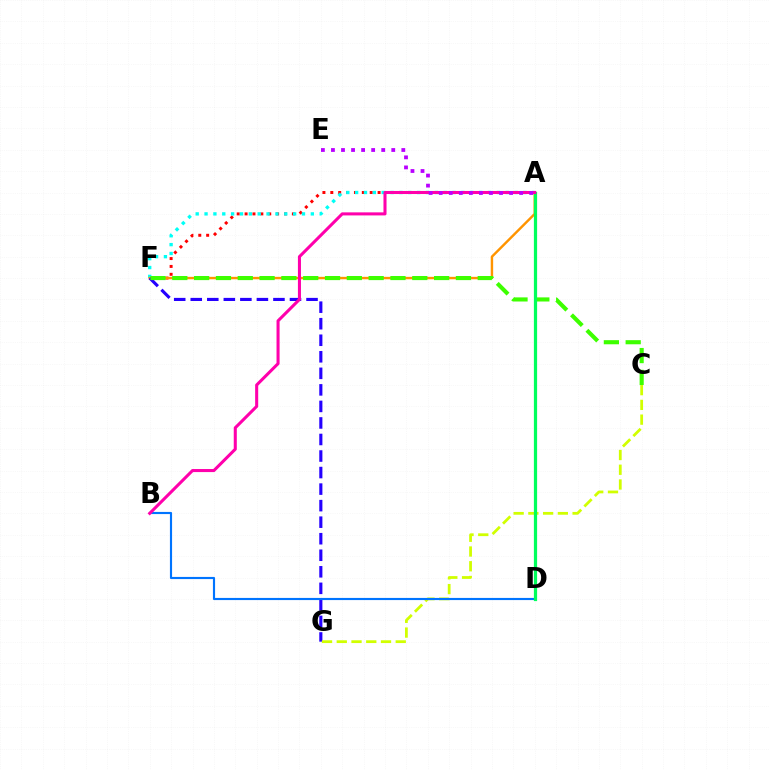{('A', 'F'): [{'color': '#ff0000', 'line_style': 'dotted', 'thickness': 2.14}, {'color': '#00fff6', 'line_style': 'dotted', 'thickness': 2.41}, {'color': '#ff9400', 'line_style': 'solid', 'thickness': 1.75}], ('F', 'G'): [{'color': '#2500ff', 'line_style': 'dashed', 'thickness': 2.25}], ('C', 'F'): [{'color': '#3dff00', 'line_style': 'dashed', 'thickness': 2.96}], ('C', 'G'): [{'color': '#d1ff00', 'line_style': 'dashed', 'thickness': 2.0}], ('B', 'D'): [{'color': '#0074ff', 'line_style': 'solid', 'thickness': 1.55}], ('A', 'D'): [{'color': '#00ff5c', 'line_style': 'solid', 'thickness': 2.33}], ('A', 'B'): [{'color': '#ff00ac', 'line_style': 'solid', 'thickness': 2.2}], ('A', 'E'): [{'color': '#b900ff', 'line_style': 'dotted', 'thickness': 2.73}]}